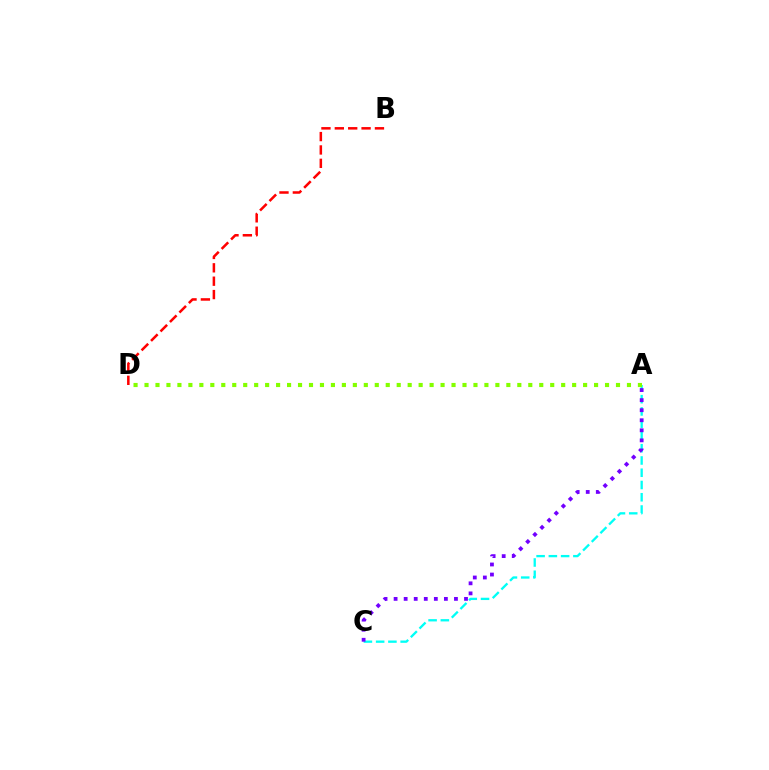{('B', 'D'): [{'color': '#ff0000', 'line_style': 'dashed', 'thickness': 1.82}], ('A', 'C'): [{'color': '#00fff6', 'line_style': 'dashed', 'thickness': 1.67}, {'color': '#7200ff', 'line_style': 'dotted', 'thickness': 2.73}], ('A', 'D'): [{'color': '#84ff00', 'line_style': 'dotted', 'thickness': 2.98}]}